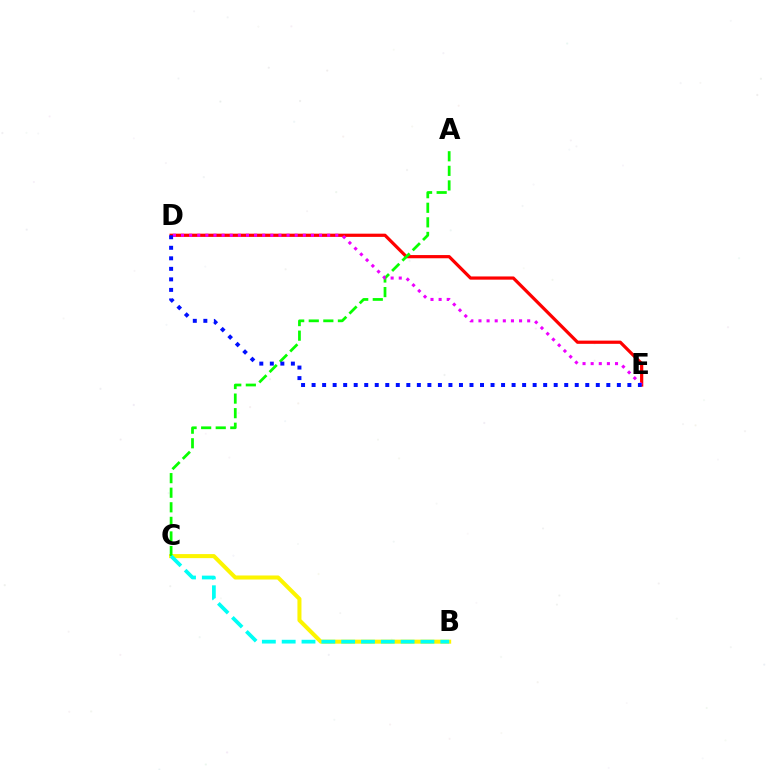{('D', 'E'): [{'color': '#ff0000', 'line_style': 'solid', 'thickness': 2.31}, {'color': '#ee00ff', 'line_style': 'dotted', 'thickness': 2.21}, {'color': '#0010ff', 'line_style': 'dotted', 'thickness': 2.86}], ('B', 'C'): [{'color': '#fcf500', 'line_style': 'solid', 'thickness': 2.9}, {'color': '#00fff6', 'line_style': 'dashed', 'thickness': 2.69}], ('A', 'C'): [{'color': '#08ff00', 'line_style': 'dashed', 'thickness': 1.98}]}